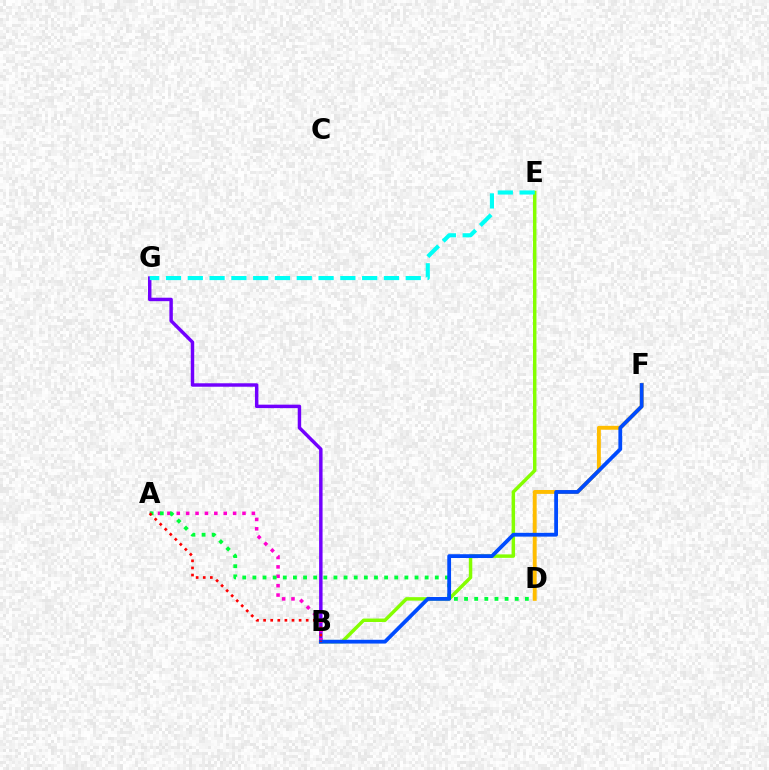{('D', 'F'): [{'color': '#ffbd00', 'line_style': 'solid', 'thickness': 2.8}], ('B', 'G'): [{'color': '#7200ff', 'line_style': 'solid', 'thickness': 2.48}], ('B', 'E'): [{'color': '#84ff00', 'line_style': 'solid', 'thickness': 2.49}], ('A', 'B'): [{'color': '#ff00cf', 'line_style': 'dotted', 'thickness': 2.55}, {'color': '#ff0000', 'line_style': 'dotted', 'thickness': 1.93}], ('A', 'D'): [{'color': '#00ff39', 'line_style': 'dotted', 'thickness': 2.75}], ('B', 'F'): [{'color': '#004bff', 'line_style': 'solid', 'thickness': 2.72}], ('E', 'G'): [{'color': '#00fff6', 'line_style': 'dashed', 'thickness': 2.96}]}